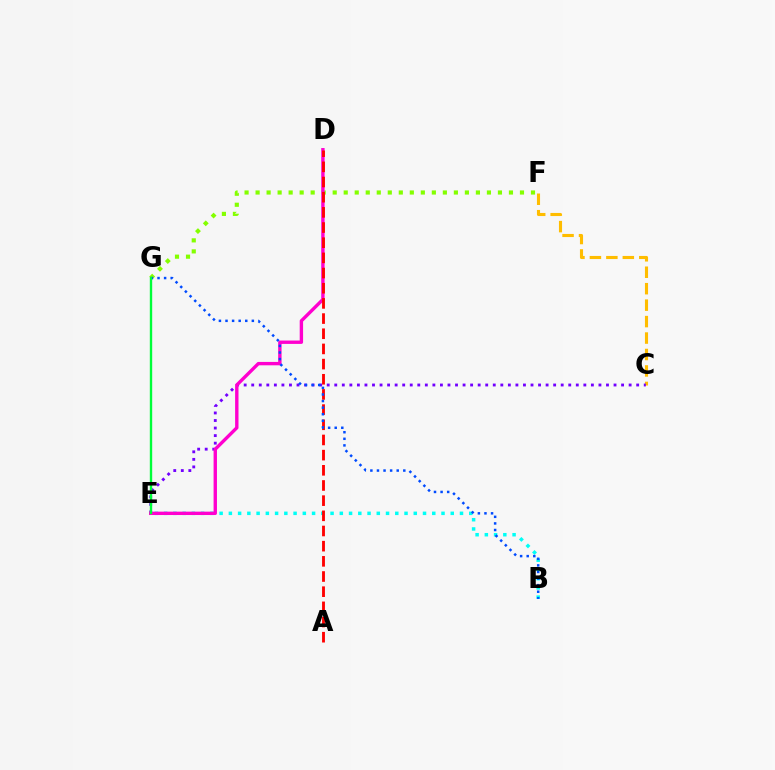{('B', 'E'): [{'color': '#00fff6', 'line_style': 'dotted', 'thickness': 2.51}], ('C', 'F'): [{'color': '#ffbd00', 'line_style': 'dashed', 'thickness': 2.24}], ('C', 'E'): [{'color': '#7200ff', 'line_style': 'dotted', 'thickness': 2.05}], ('F', 'G'): [{'color': '#84ff00', 'line_style': 'dotted', 'thickness': 2.99}], ('D', 'E'): [{'color': '#ff00cf', 'line_style': 'solid', 'thickness': 2.43}], ('A', 'D'): [{'color': '#ff0000', 'line_style': 'dashed', 'thickness': 2.06}], ('B', 'G'): [{'color': '#004bff', 'line_style': 'dotted', 'thickness': 1.79}], ('E', 'G'): [{'color': '#00ff39', 'line_style': 'solid', 'thickness': 1.71}]}